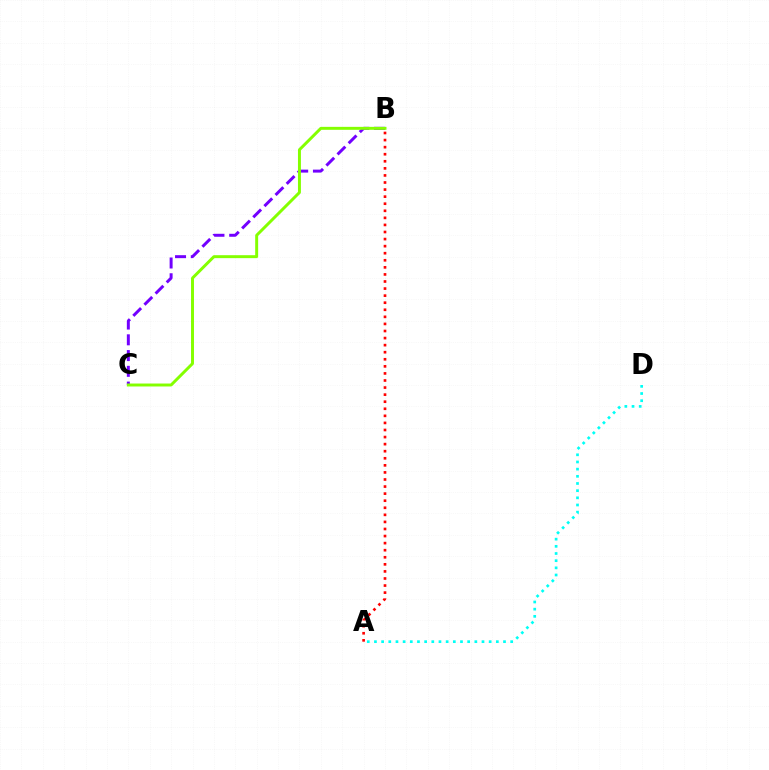{('B', 'C'): [{'color': '#7200ff', 'line_style': 'dashed', 'thickness': 2.14}, {'color': '#84ff00', 'line_style': 'solid', 'thickness': 2.13}], ('A', 'D'): [{'color': '#00fff6', 'line_style': 'dotted', 'thickness': 1.95}], ('A', 'B'): [{'color': '#ff0000', 'line_style': 'dotted', 'thickness': 1.92}]}